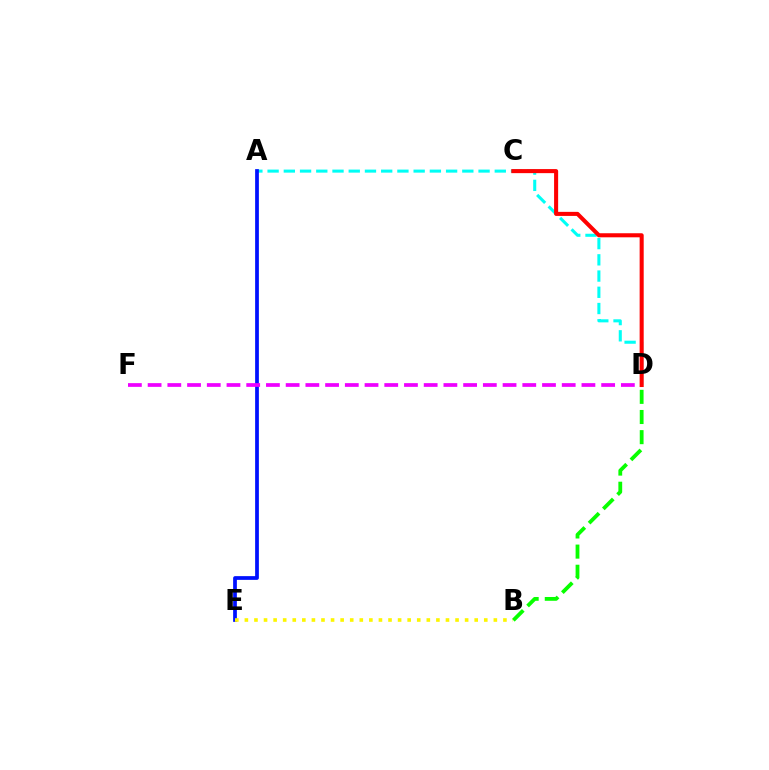{('A', 'D'): [{'color': '#00fff6', 'line_style': 'dashed', 'thickness': 2.2}], ('A', 'E'): [{'color': '#0010ff', 'line_style': 'solid', 'thickness': 2.69}], ('B', 'D'): [{'color': '#08ff00', 'line_style': 'dashed', 'thickness': 2.74}], ('D', 'F'): [{'color': '#ee00ff', 'line_style': 'dashed', 'thickness': 2.68}], ('C', 'D'): [{'color': '#ff0000', 'line_style': 'solid', 'thickness': 2.92}], ('B', 'E'): [{'color': '#fcf500', 'line_style': 'dotted', 'thickness': 2.6}]}